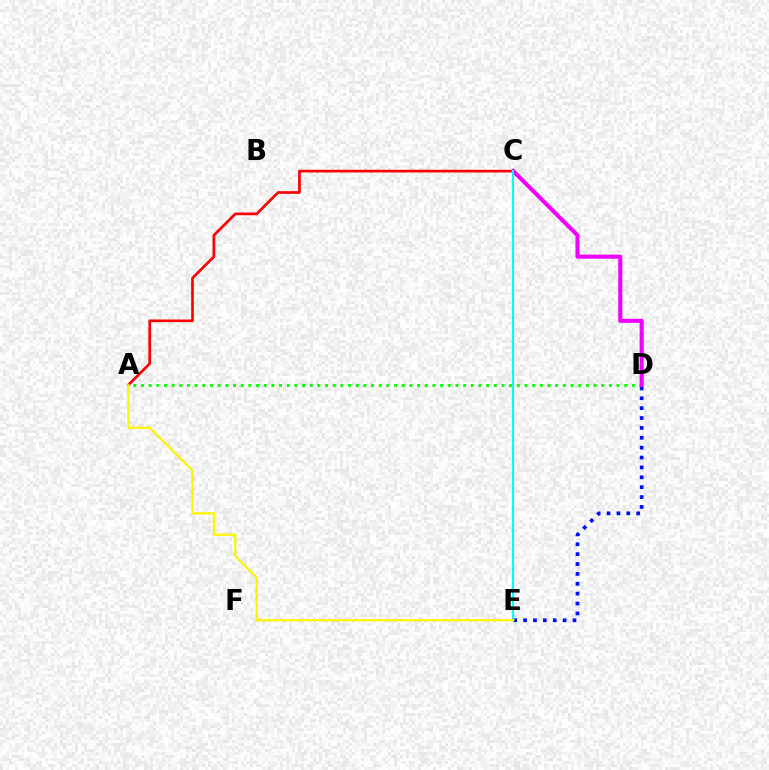{('A', 'D'): [{'color': '#08ff00', 'line_style': 'dotted', 'thickness': 2.08}], ('A', 'C'): [{'color': '#ff0000', 'line_style': 'solid', 'thickness': 1.94}], ('D', 'E'): [{'color': '#0010ff', 'line_style': 'dotted', 'thickness': 2.68}], ('C', 'D'): [{'color': '#ee00ff', 'line_style': 'solid', 'thickness': 2.92}], ('C', 'E'): [{'color': '#00fff6', 'line_style': 'solid', 'thickness': 1.53}], ('A', 'E'): [{'color': '#fcf500', 'line_style': 'solid', 'thickness': 1.6}]}